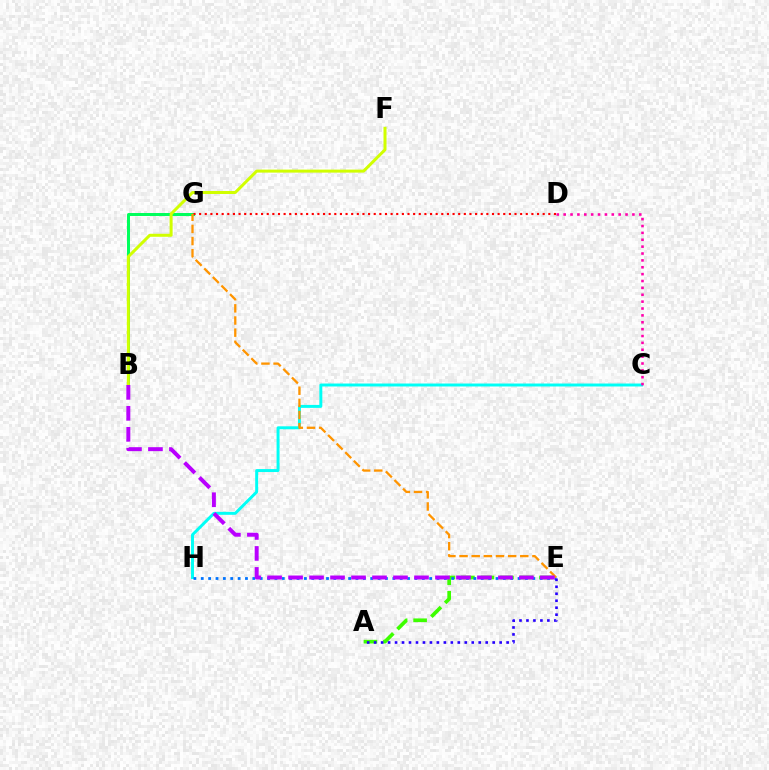{('C', 'H'): [{'color': '#00fff6', 'line_style': 'solid', 'thickness': 2.13}], ('A', 'E'): [{'color': '#3dff00', 'line_style': 'dashed', 'thickness': 2.65}, {'color': '#2500ff', 'line_style': 'dotted', 'thickness': 1.89}], ('B', 'G'): [{'color': '#00ff5c', 'line_style': 'solid', 'thickness': 2.16}], ('B', 'F'): [{'color': '#d1ff00', 'line_style': 'solid', 'thickness': 2.16}], ('C', 'D'): [{'color': '#ff00ac', 'line_style': 'dotted', 'thickness': 1.87}], ('E', 'H'): [{'color': '#0074ff', 'line_style': 'dotted', 'thickness': 2.0}], ('D', 'G'): [{'color': '#ff0000', 'line_style': 'dotted', 'thickness': 1.53}], ('E', 'G'): [{'color': '#ff9400', 'line_style': 'dashed', 'thickness': 1.65}], ('B', 'E'): [{'color': '#b900ff', 'line_style': 'dashed', 'thickness': 2.85}]}